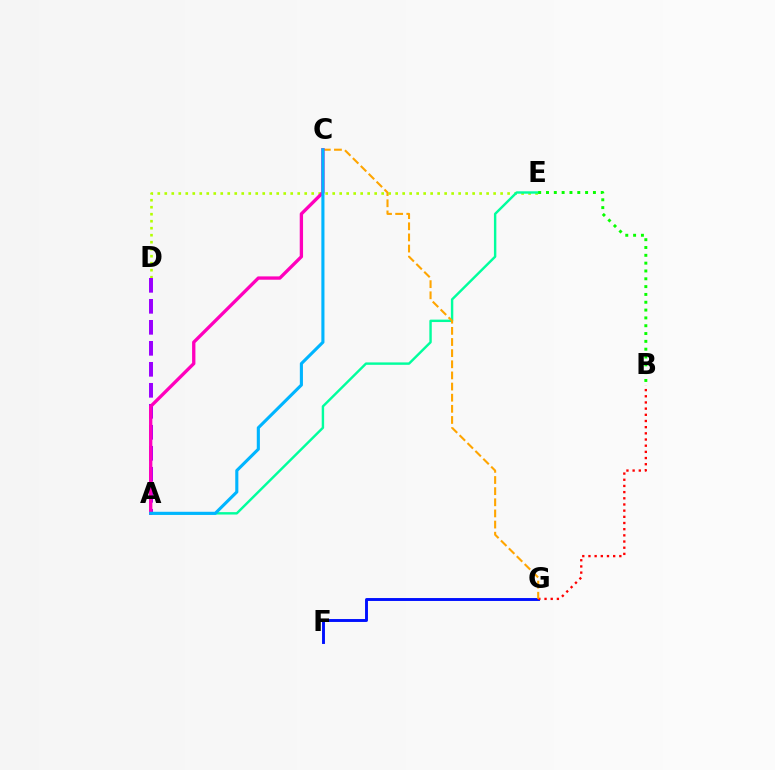{('D', 'E'): [{'color': '#b3ff00', 'line_style': 'dotted', 'thickness': 1.9}], ('A', 'E'): [{'color': '#00ff9d', 'line_style': 'solid', 'thickness': 1.74}], ('B', 'E'): [{'color': '#08ff00', 'line_style': 'dotted', 'thickness': 2.12}], ('A', 'D'): [{'color': '#9b00ff', 'line_style': 'dashed', 'thickness': 2.85}], ('F', 'G'): [{'color': '#0010ff', 'line_style': 'solid', 'thickness': 2.09}], ('B', 'G'): [{'color': '#ff0000', 'line_style': 'dotted', 'thickness': 1.68}], ('C', 'G'): [{'color': '#ffa500', 'line_style': 'dashed', 'thickness': 1.51}], ('A', 'C'): [{'color': '#ff00bd', 'line_style': 'solid', 'thickness': 2.39}, {'color': '#00b5ff', 'line_style': 'solid', 'thickness': 2.23}]}